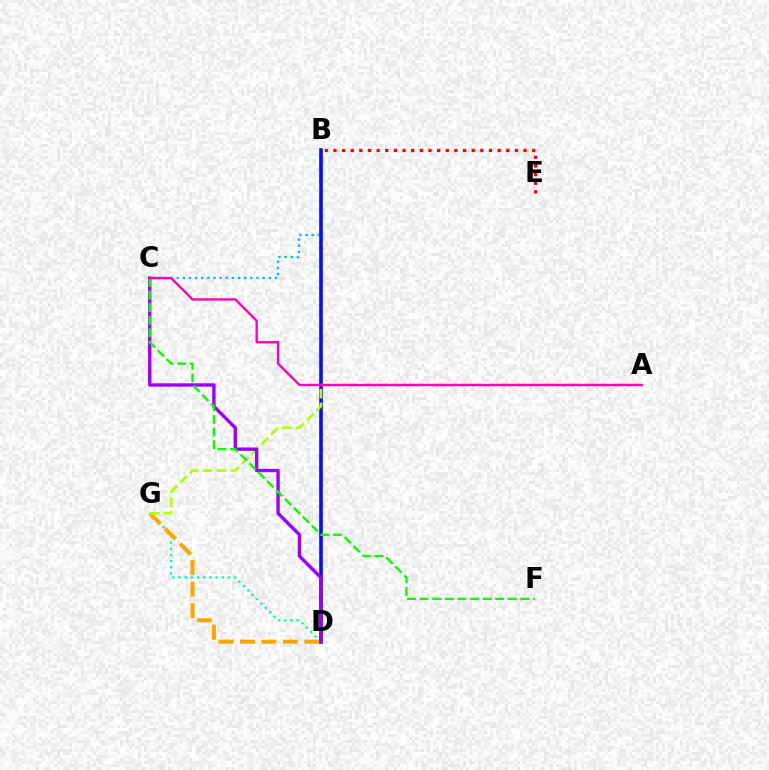{('B', 'C'): [{'color': '#00b5ff', 'line_style': 'dotted', 'thickness': 1.67}], ('D', 'G'): [{'color': '#00ff9d', 'line_style': 'dotted', 'thickness': 1.68}, {'color': '#ffa500', 'line_style': 'dashed', 'thickness': 2.92}], ('B', 'D'): [{'color': '#0010ff', 'line_style': 'solid', 'thickness': 2.6}], ('A', 'G'): [{'color': '#b3ff00', 'line_style': 'dashed', 'thickness': 1.89}], ('B', 'E'): [{'color': '#ff0000', 'line_style': 'dotted', 'thickness': 2.35}], ('C', 'D'): [{'color': '#9b00ff', 'line_style': 'solid', 'thickness': 2.42}], ('C', 'F'): [{'color': '#08ff00', 'line_style': 'dashed', 'thickness': 1.71}], ('A', 'C'): [{'color': '#ff00bd', 'line_style': 'solid', 'thickness': 1.7}]}